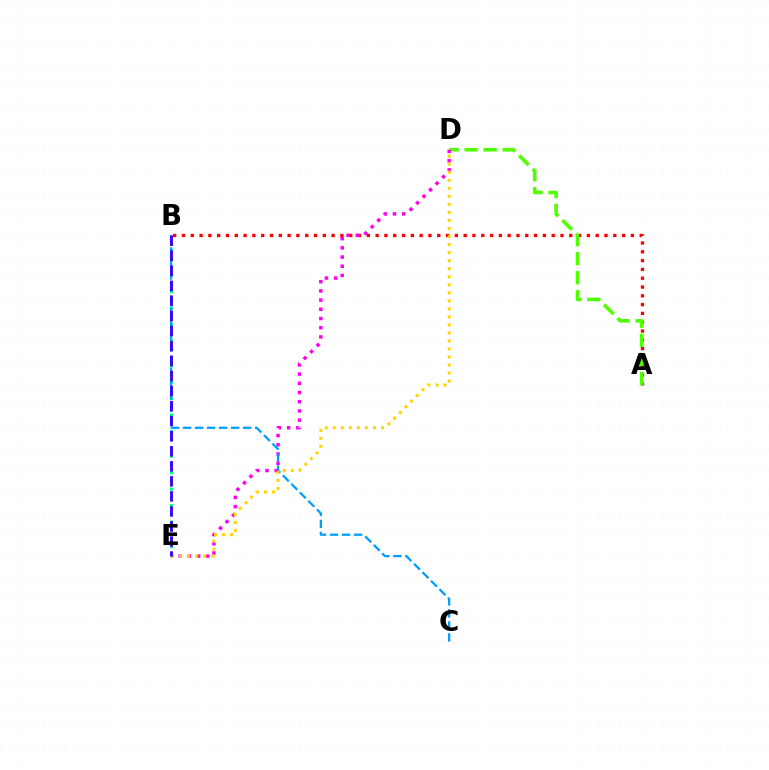{('A', 'B'): [{'color': '#ff0000', 'line_style': 'dotted', 'thickness': 2.39}], ('A', 'D'): [{'color': '#4fff00', 'line_style': 'dashed', 'thickness': 2.59}], ('D', 'E'): [{'color': '#ff00ed', 'line_style': 'dotted', 'thickness': 2.5}, {'color': '#ffd500', 'line_style': 'dotted', 'thickness': 2.18}], ('B', 'E'): [{'color': '#00ff86', 'line_style': 'dotted', 'thickness': 2.24}, {'color': '#3700ff', 'line_style': 'dashed', 'thickness': 2.04}], ('B', 'C'): [{'color': '#009eff', 'line_style': 'dashed', 'thickness': 1.63}]}